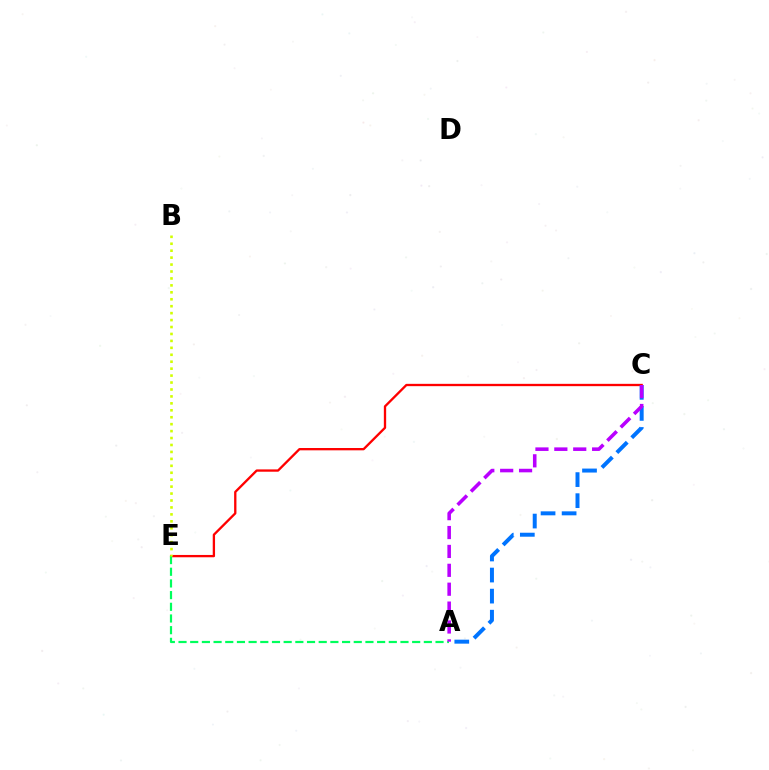{('C', 'E'): [{'color': '#ff0000', 'line_style': 'solid', 'thickness': 1.67}], ('A', 'E'): [{'color': '#00ff5c', 'line_style': 'dashed', 'thickness': 1.59}], ('A', 'C'): [{'color': '#0074ff', 'line_style': 'dashed', 'thickness': 2.86}, {'color': '#b900ff', 'line_style': 'dashed', 'thickness': 2.57}], ('B', 'E'): [{'color': '#d1ff00', 'line_style': 'dotted', 'thickness': 1.89}]}